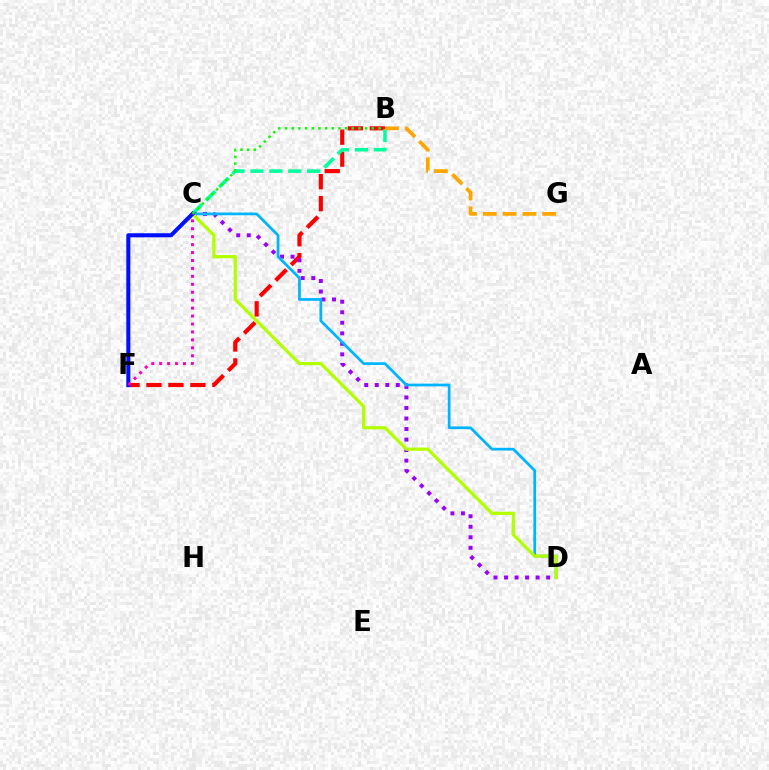{('B', 'F'): [{'color': '#ff0000', 'line_style': 'dashed', 'thickness': 2.98}], ('B', 'C'): [{'color': '#00ff9d', 'line_style': 'dashed', 'thickness': 2.57}, {'color': '#08ff00', 'line_style': 'dotted', 'thickness': 1.81}], ('C', 'D'): [{'color': '#9b00ff', 'line_style': 'dotted', 'thickness': 2.86}, {'color': '#00b5ff', 'line_style': 'solid', 'thickness': 1.97}, {'color': '#b3ff00', 'line_style': 'solid', 'thickness': 2.33}], ('C', 'F'): [{'color': '#0010ff', 'line_style': 'solid', 'thickness': 2.93}, {'color': '#ff00bd', 'line_style': 'dotted', 'thickness': 2.16}], ('B', 'G'): [{'color': '#ffa500', 'line_style': 'dashed', 'thickness': 2.69}]}